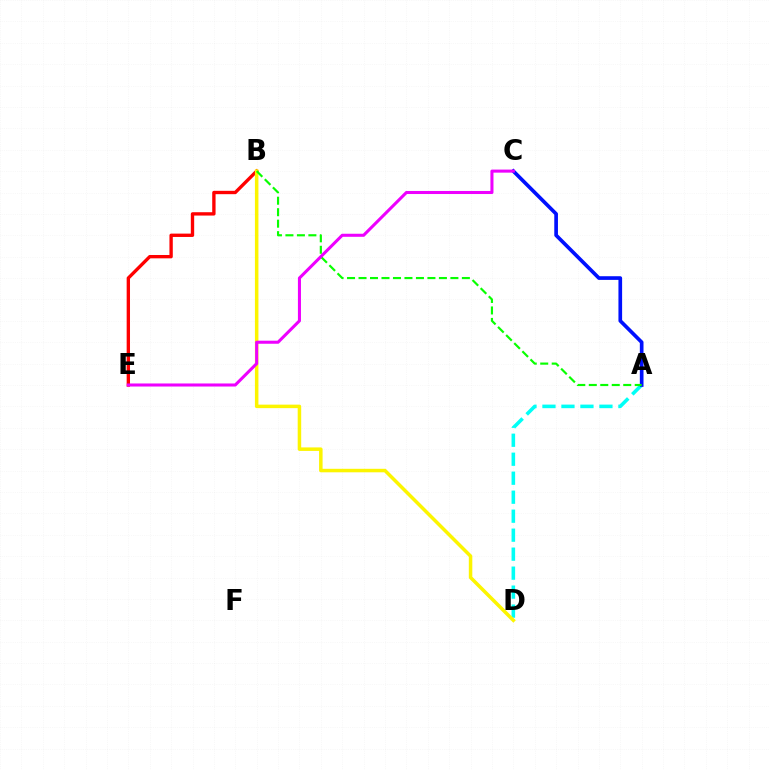{('A', 'D'): [{'color': '#00fff6', 'line_style': 'dashed', 'thickness': 2.58}], ('B', 'E'): [{'color': '#ff0000', 'line_style': 'solid', 'thickness': 2.41}], ('A', 'C'): [{'color': '#0010ff', 'line_style': 'solid', 'thickness': 2.64}], ('B', 'D'): [{'color': '#fcf500', 'line_style': 'solid', 'thickness': 2.52}], ('A', 'B'): [{'color': '#08ff00', 'line_style': 'dashed', 'thickness': 1.56}], ('C', 'E'): [{'color': '#ee00ff', 'line_style': 'solid', 'thickness': 2.2}]}